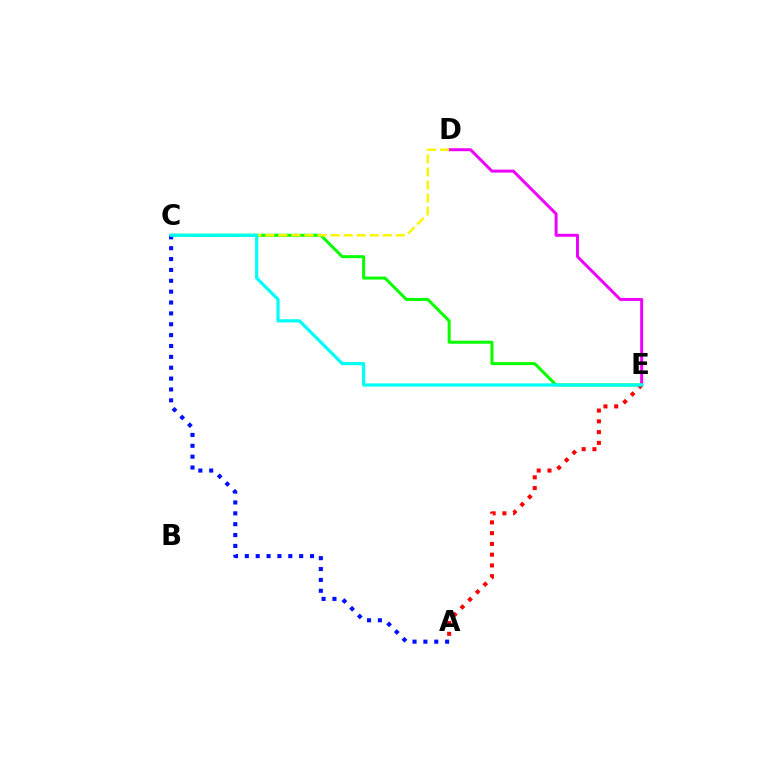{('D', 'E'): [{'color': '#ee00ff', 'line_style': 'solid', 'thickness': 2.13}], ('C', 'E'): [{'color': '#08ff00', 'line_style': 'solid', 'thickness': 2.16}, {'color': '#00fff6', 'line_style': 'solid', 'thickness': 2.3}], ('A', 'E'): [{'color': '#ff0000', 'line_style': 'dotted', 'thickness': 2.92}], ('C', 'D'): [{'color': '#fcf500', 'line_style': 'dashed', 'thickness': 1.77}], ('A', 'C'): [{'color': '#0010ff', 'line_style': 'dotted', 'thickness': 2.95}]}